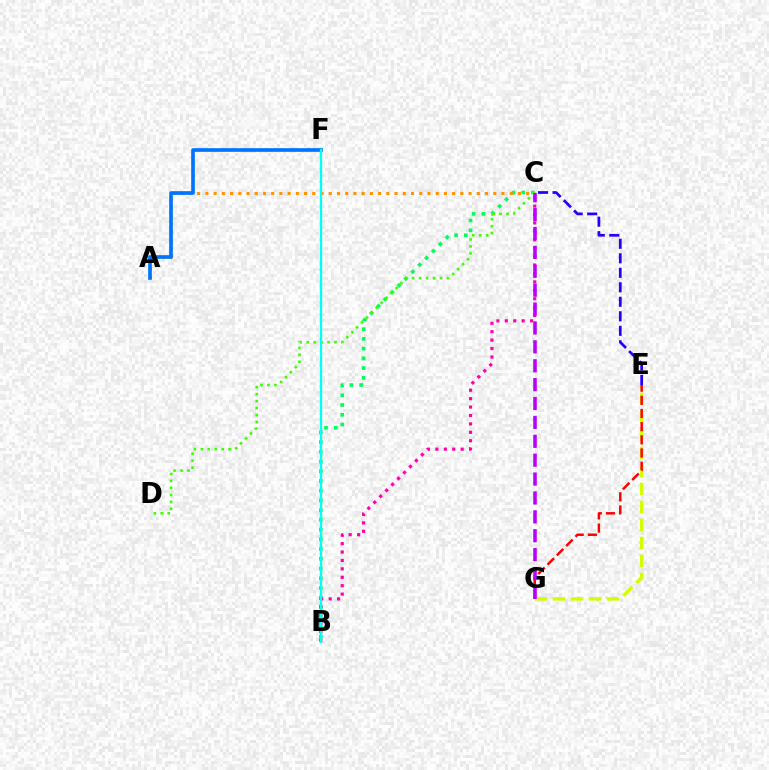{('B', 'C'): [{'color': '#00ff5c', 'line_style': 'dotted', 'thickness': 2.64}, {'color': '#ff00ac', 'line_style': 'dotted', 'thickness': 2.29}], ('C', 'E'): [{'color': '#2500ff', 'line_style': 'dashed', 'thickness': 1.97}], ('A', 'C'): [{'color': '#ff9400', 'line_style': 'dotted', 'thickness': 2.23}], ('E', 'G'): [{'color': '#d1ff00', 'line_style': 'dashed', 'thickness': 2.45}, {'color': '#ff0000', 'line_style': 'dashed', 'thickness': 1.79}], ('A', 'F'): [{'color': '#0074ff', 'line_style': 'solid', 'thickness': 2.64}], ('C', 'D'): [{'color': '#3dff00', 'line_style': 'dotted', 'thickness': 1.89}], ('C', 'G'): [{'color': '#b900ff', 'line_style': 'dashed', 'thickness': 2.57}], ('B', 'F'): [{'color': '#00fff6', 'line_style': 'solid', 'thickness': 1.67}]}